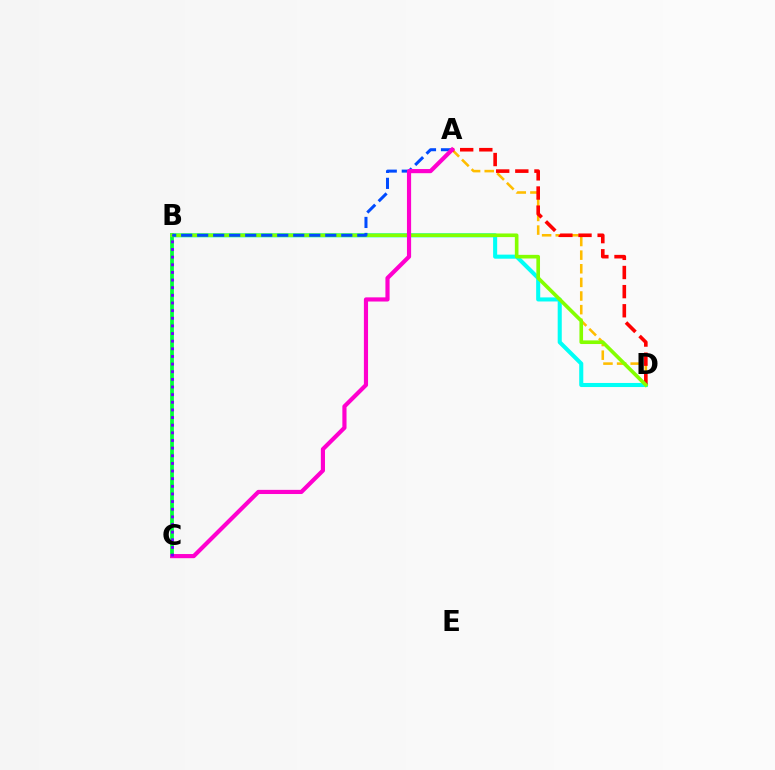{('B', 'D'): [{'color': '#00fff6', 'line_style': 'solid', 'thickness': 2.93}, {'color': '#84ff00', 'line_style': 'solid', 'thickness': 2.62}], ('B', 'C'): [{'color': '#00ff39', 'line_style': 'solid', 'thickness': 2.69}, {'color': '#7200ff', 'line_style': 'dotted', 'thickness': 2.08}], ('A', 'D'): [{'color': '#ffbd00', 'line_style': 'dashed', 'thickness': 1.85}, {'color': '#ff0000', 'line_style': 'dashed', 'thickness': 2.6}], ('A', 'B'): [{'color': '#004bff', 'line_style': 'dashed', 'thickness': 2.18}], ('A', 'C'): [{'color': '#ff00cf', 'line_style': 'solid', 'thickness': 3.0}]}